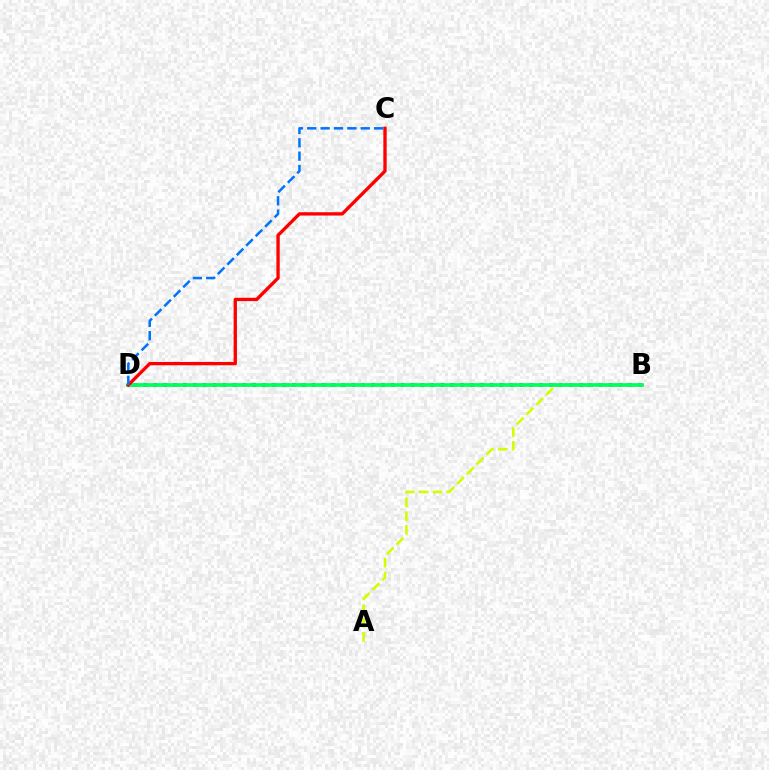{('B', 'D'): [{'color': '#b900ff', 'line_style': 'dotted', 'thickness': 2.69}, {'color': '#00ff5c', 'line_style': 'solid', 'thickness': 2.67}], ('A', 'B'): [{'color': '#d1ff00', 'line_style': 'dashed', 'thickness': 1.88}], ('C', 'D'): [{'color': '#ff0000', 'line_style': 'solid', 'thickness': 2.39}, {'color': '#0074ff', 'line_style': 'dashed', 'thickness': 1.82}]}